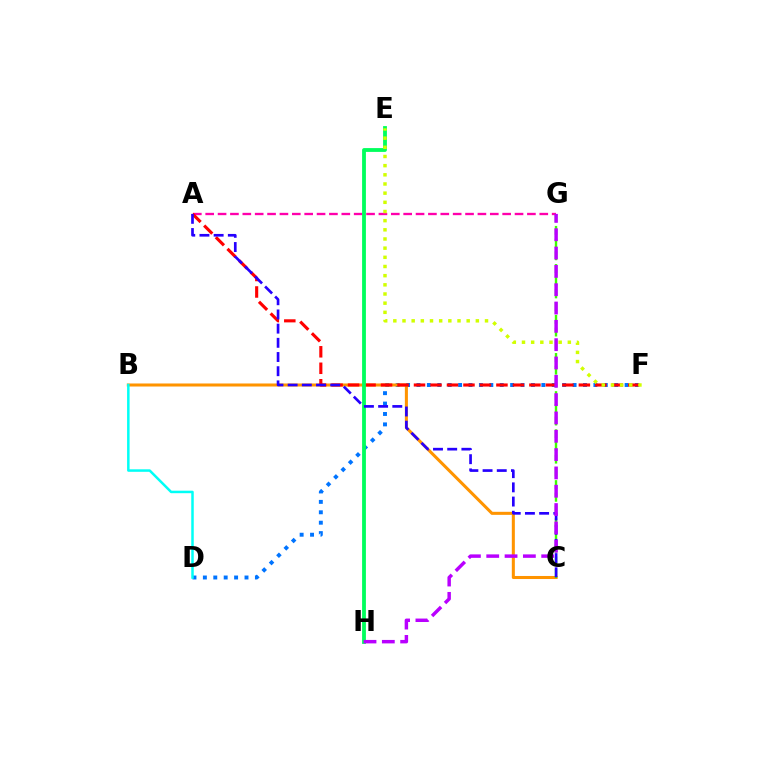{('D', 'F'): [{'color': '#0074ff', 'line_style': 'dotted', 'thickness': 2.83}], ('B', 'C'): [{'color': '#ff9400', 'line_style': 'solid', 'thickness': 2.19}], ('A', 'G'): [{'color': '#ff00ac', 'line_style': 'dashed', 'thickness': 1.68}], ('C', 'G'): [{'color': '#3dff00', 'line_style': 'dashed', 'thickness': 1.73}], ('A', 'F'): [{'color': '#ff0000', 'line_style': 'dashed', 'thickness': 2.24}], ('E', 'H'): [{'color': '#00ff5c', 'line_style': 'solid', 'thickness': 2.75}], ('A', 'C'): [{'color': '#2500ff', 'line_style': 'dashed', 'thickness': 1.93}], ('E', 'F'): [{'color': '#d1ff00', 'line_style': 'dotted', 'thickness': 2.49}], ('G', 'H'): [{'color': '#b900ff', 'line_style': 'dashed', 'thickness': 2.49}], ('B', 'D'): [{'color': '#00fff6', 'line_style': 'solid', 'thickness': 1.8}]}